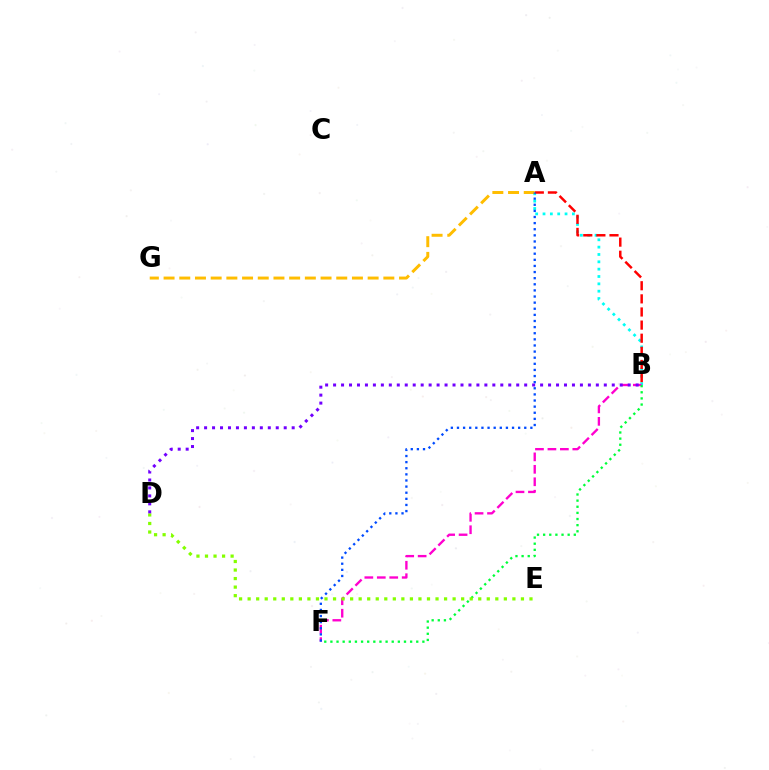{('A', 'B'): [{'color': '#00fff6', 'line_style': 'dotted', 'thickness': 2.0}, {'color': '#ff0000', 'line_style': 'dashed', 'thickness': 1.78}], ('B', 'F'): [{'color': '#ff00cf', 'line_style': 'dashed', 'thickness': 1.69}, {'color': '#00ff39', 'line_style': 'dotted', 'thickness': 1.67}], ('D', 'E'): [{'color': '#84ff00', 'line_style': 'dotted', 'thickness': 2.32}], ('A', 'G'): [{'color': '#ffbd00', 'line_style': 'dashed', 'thickness': 2.13}], ('A', 'F'): [{'color': '#004bff', 'line_style': 'dotted', 'thickness': 1.66}], ('B', 'D'): [{'color': '#7200ff', 'line_style': 'dotted', 'thickness': 2.16}]}